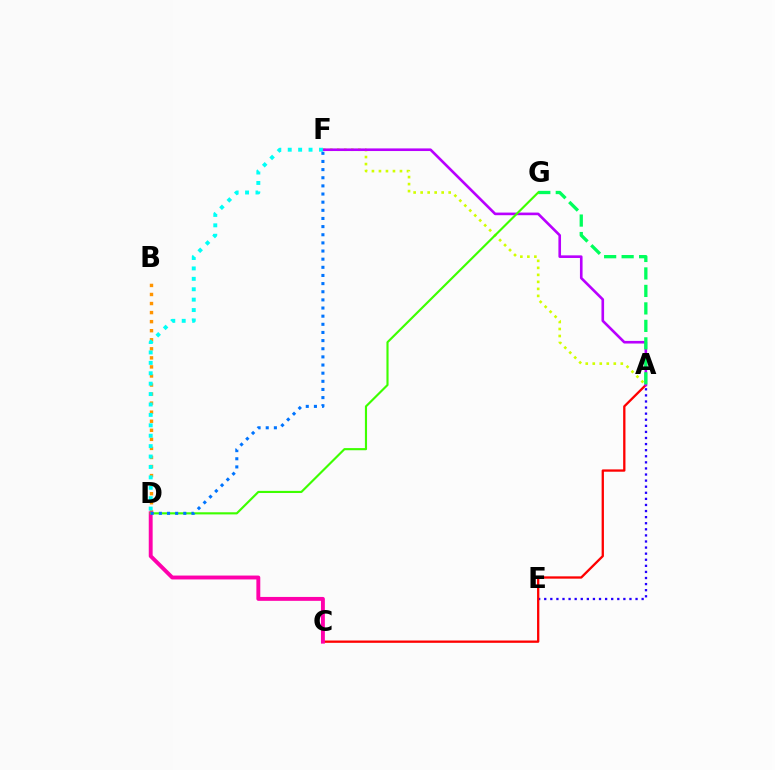{('A', 'F'): [{'color': '#d1ff00', 'line_style': 'dotted', 'thickness': 1.9}, {'color': '#b900ff', 'line_style': 'solid', 'thickness': 1.89}], ('A', 'E'): [{'color': '#2500ff', 'line_style': 'dotted', 'thickness': 1.65}], ('A', 'C'): [{'color': '#ff0000', 'line_style': 'solid', 'thickness': 1.66}], ('B', 'D'): [{'color': '#ff9400', 'line_style': 'dotted', 'thickness': 2.46}], ('D', 'F'): [{'color': '#00fff6', 'line_style': 'dotted', 'thickness': 2.83}, {'color': '#0074ff', 'line_style': 'dotted', 'thickness': 2.21}], ('A', 'G'): [{'color': '#00ff5c', 'line_style': 'dashed', 'thickness': 2.37}], ('C', 'D'): [{'color': '#ff00ac', 'line_style': 'solid', 'thickness': 2.81}], ('D', 'G'): [{'color': '#3dff00', 'line_style': 'solid', 'thickness': 1.54}]}